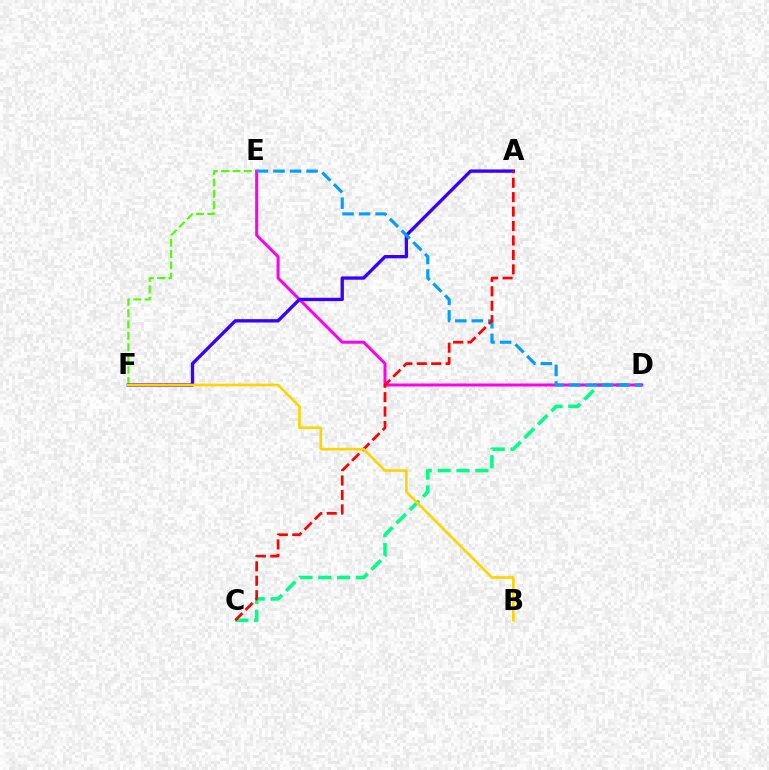{('E', 'F'): [{'color': '#4fff00', 'line_style': 'dashed', 'thickness': 1.54}], ('C', 'D'): [{'color': '#00ff86', 'line_style': 'dashed', 'thickness': 2.56}], ('D', 'E'): [{'color': '#ff00ed', 'line_style': 'solid', 'thickness': 2.16}, {'color': '#009eff', 'line_style': 'dashed', 'thickness': 2.25}], ('A', 'F'): [{'color': '#3700ff', 'line_style': 'solid', 'thickness': 2.4}], ('A', 'C'): [{'color': '#ff0000', 'line_style': 'dashed', 'thickness': 1.96}], ('B', 'F'): [{'color': '#ffd500', 'line_style': 'solid', 'thickness': 1.91}]}